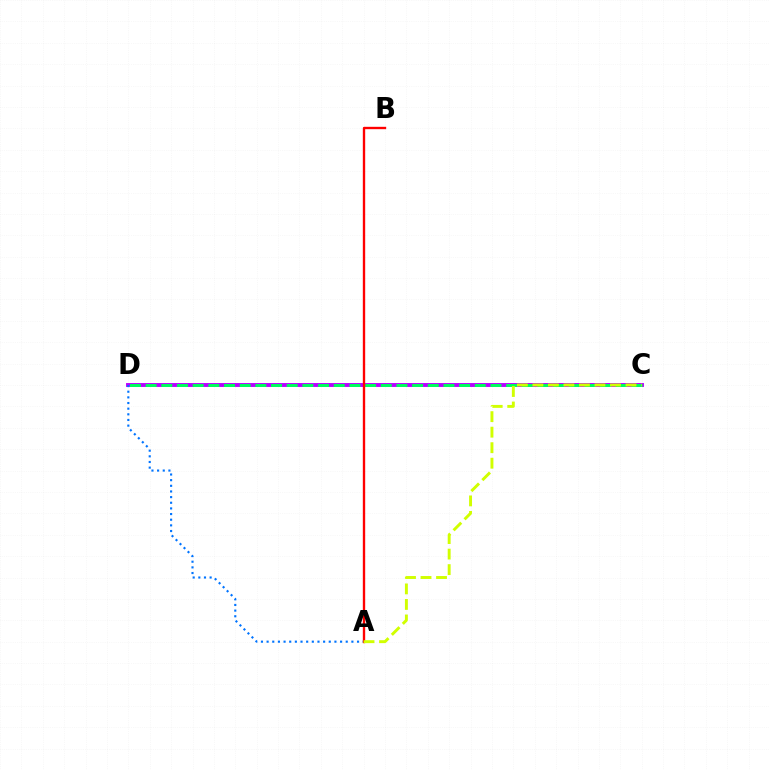{('C', 'D'): [{'color': '#b900ff', 'line_style': 'solid', 'thickness': 2.81}, {'color': '#00ff5c', 'line_style': 'dashed', 'thickness': 2.13}], ('A', 'D'): [{'color': '#0074ff', 'line_style': 'dotted', 'thickness': 1.54}], ('A', 'B'): [{'color': '#ff0000', 'line_style': 'solid', 'thickness': 1.7}], ('A', 'C'): [{'color': '#d1ff00', 'line_style': 'dashed', 'thickness': 2.11}]}